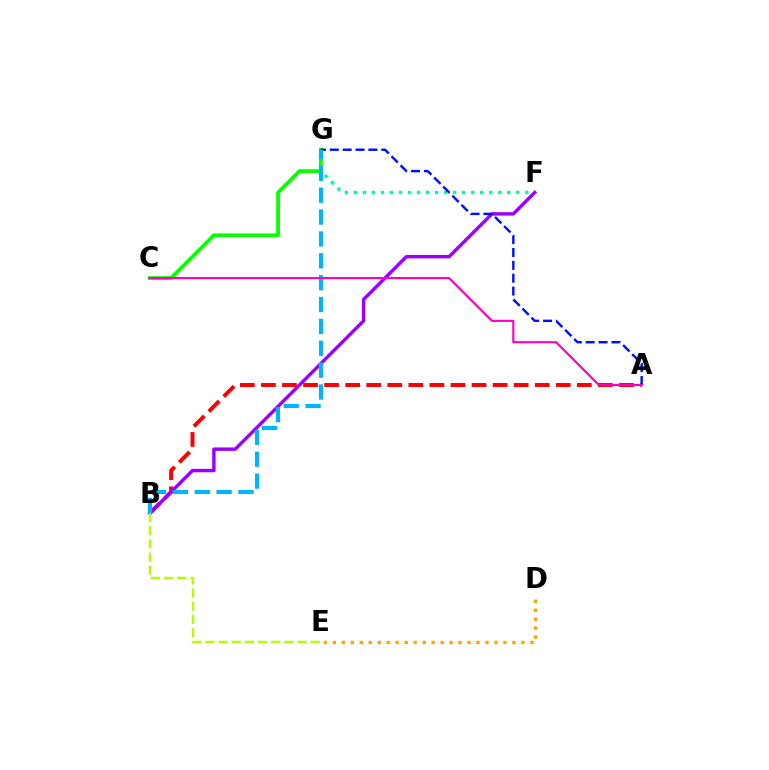{('A', 'B'): [{'color': '#ff0000', 'line_style': 'dashed', 'thickness': 2.86}], ('F', 'G'): [{'color': '#00ff9d', 'line_style': 'dotted', 'thickness': 2.45}], ('D', 'E'): [{'color': '#ffa500', 'line_style': 'dotted', 'thickness': 2.44}], ('B', 'F'): [{'color': '#9b00ff', 'line_style': 'solid', 'thickness': 2.48}], ('C', 'G'): [{'color': '#08ff00', 'line_style': 'solid', 'thickness': 2.71}], ('B', 'E'): [{'color': '#b3ff00', 'line_style': 'dashed', 'thickness': 1.79}], ('A', 'G'): [{'color': '#0010ff', 'line_style': 'dashed', 'thickness': 1.75}], ('B', 'G'): [{'color': '#00b5ff', 'line_style': 'dashed', 'thickness': 2.97}], ('A', 'C'): [{'color': '#ff00bd', 'line_style': 'solid', 'thickness': 1.55}]}